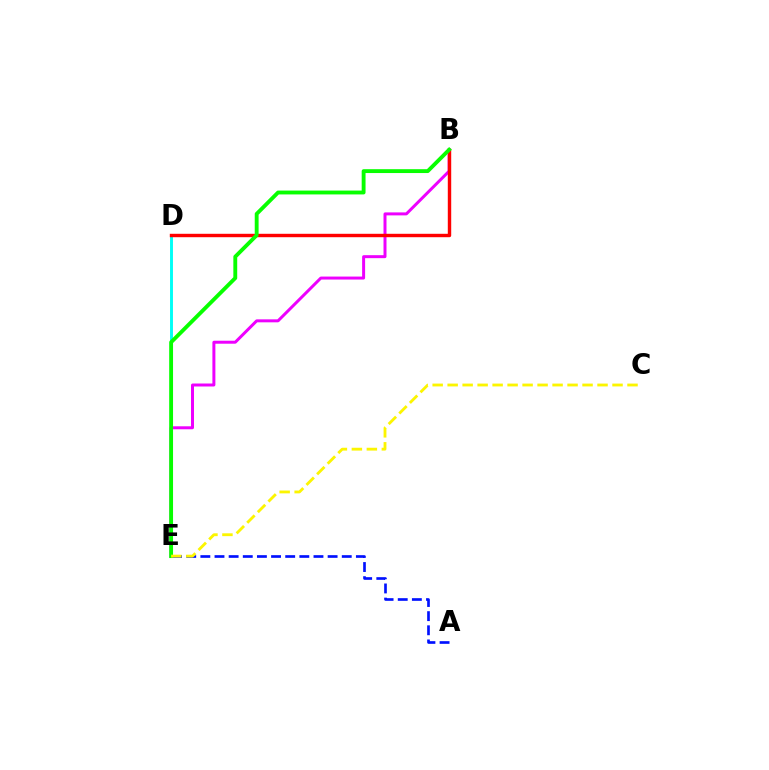{('D', 'E'): [{'color': '#00fff6', 'line_style': 'solid', 'thickness': 2.1}], ('B', 'E'): [{'color': '#ee00ff', 'line_style': 'solid', 'thickness': 2.15}, {'color': '#08ff00', 'line_style': 'solid', 'thickness': 2.78}], ('A', 'E'): [{'color': '#0010ff', 'line_style': 'dashed', 'thickness': 1.92}], ('B', 'D'): [{'color': '#ff0000', 'line_style': 'solid', 'thickness': 2.46}], ('C', 'E'): [{'color': '#fcf500', 'line_style': 'dashed', 'thickness': 2.04}]}